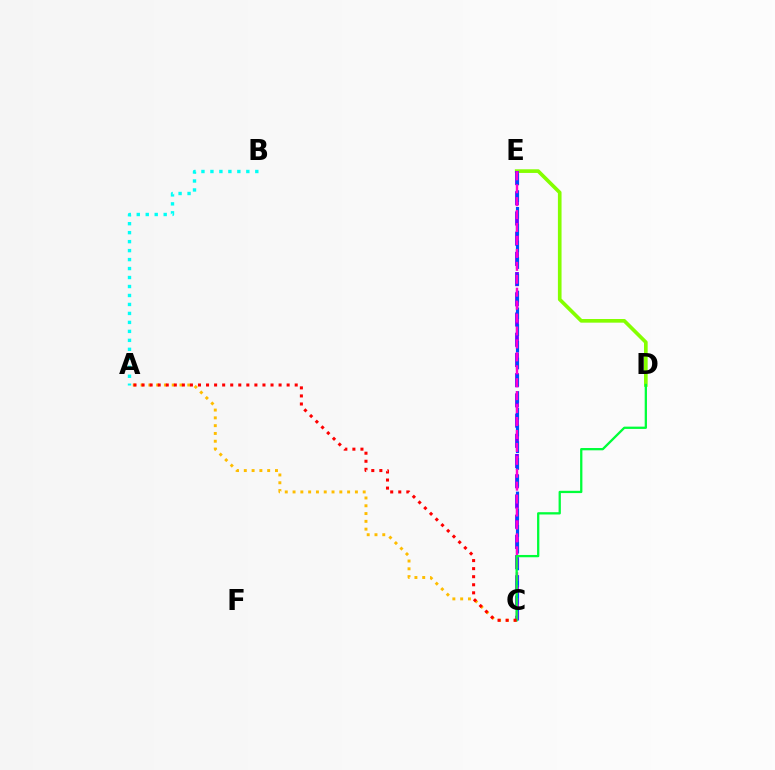{('D', 'E'): [{'color': '#84ff00', 'line_style': 'solid', 'thickness': 2.63}], ('A', 'C'): [{'color': '#ffbd00', 'line_style': 'dotted', 'thickness': 2.12}, {'color': '#ff0000', 'line_style': 'dotted', 'thickness': 2.19}], ('A', 'B'): [{'color': '#00fff6', 'line_style': 'dotted', 'thickness': 2.44}], ('C', 'E'): [{'color': '#7200ff', 'line_style': 'dashed', 'thickness': 2.75}, {'color': '#004bff', 'line_style': 'dashed', 'thickness': 2.27}, {'color': '#ff00cf', 'line_style': 'dashed', 'thickness': 1.76}], ('C', 'D'): [{'color': '#00ff39', 'line_style': 'solid', 'thickness': 1.65}]}